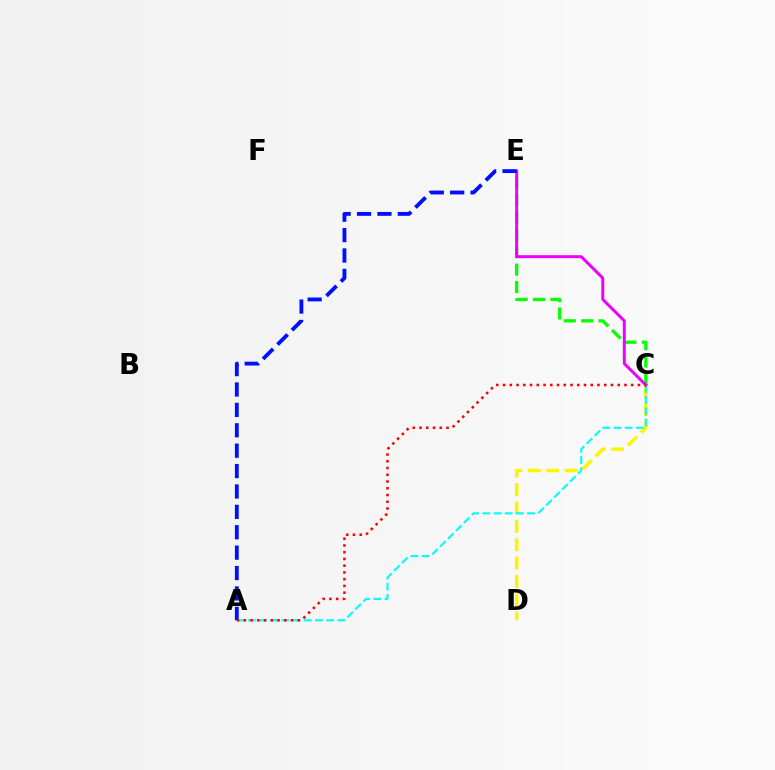{('C', 'E'): [{'color': '#08ff00', 'line_style': 'dashed', 'thickness': 2.36}, {'color': '#ee00ff', 'line_style': 'solid', 'thickness': 2.14}], ('C', 'D'): [{'color': '#fcf500', 'line_style': 'dashed', 'thickness': 2.5}], ('A', 'C'): [{'color': '#00fff6', 'line_style': 'dashed', 'thickness': 1.52}, {'color': '#ff0000', 'line_style': 'dotted', 'thickness': 1.83}], ('A', 'E'): [{'color': '#0010ff', 'line_style': 'dashed', 'thickness': 2.77}]}